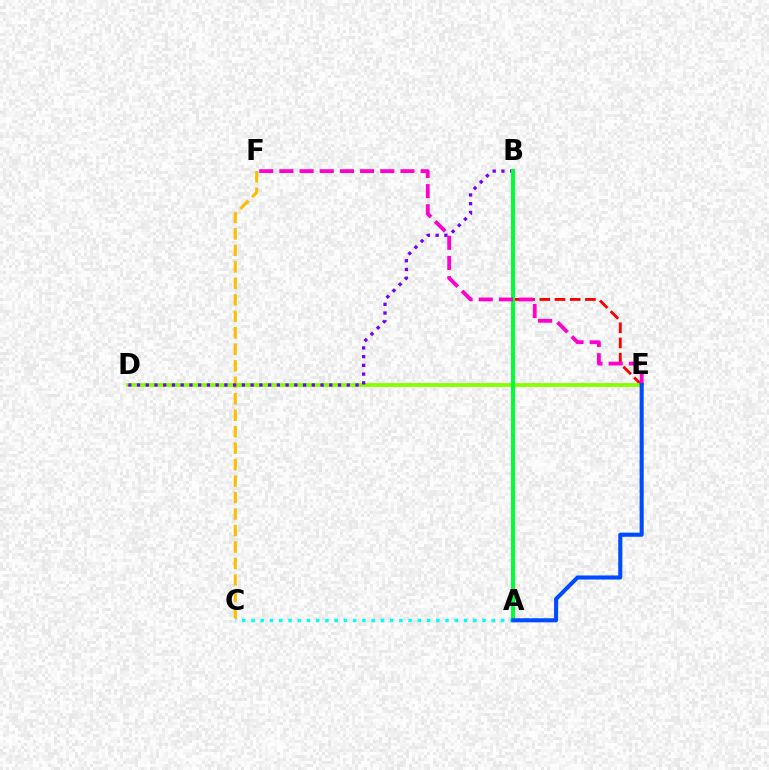{('C', 'F'): [{'color': '#ffbd00', 'line_style': 'dashed', 'thickness': 2.24}], ('A', 'C'): [{'color': '#00fff6', 'line_style': 'dotted', 'thickness': 2.51}], ('B', 'E'): [{'color': '#ff0000', 'line_style': 'dashed', 'thickness': 2.07}], ('D', 'E'): [{'color': '#84ff00', 'line_style': 'solid', 'thickness': 2.73}], ('B', 'D'): [{'color': '#7200ff', 'line_style': 'dotted', 'thickness': 2.37}], ('A', 'B'): [{'color': '#00ff39', 'line_style': 'solid', 'thickness': 2.9}], ('E', 'F'): [{'color': '#ff00cf', 'line_style': 'dashed', 'thickness': 2.74}], ('A', 'E'): [{'color': '#004bff', 'line_style': 'solid', 'thickness': 2.94}]}